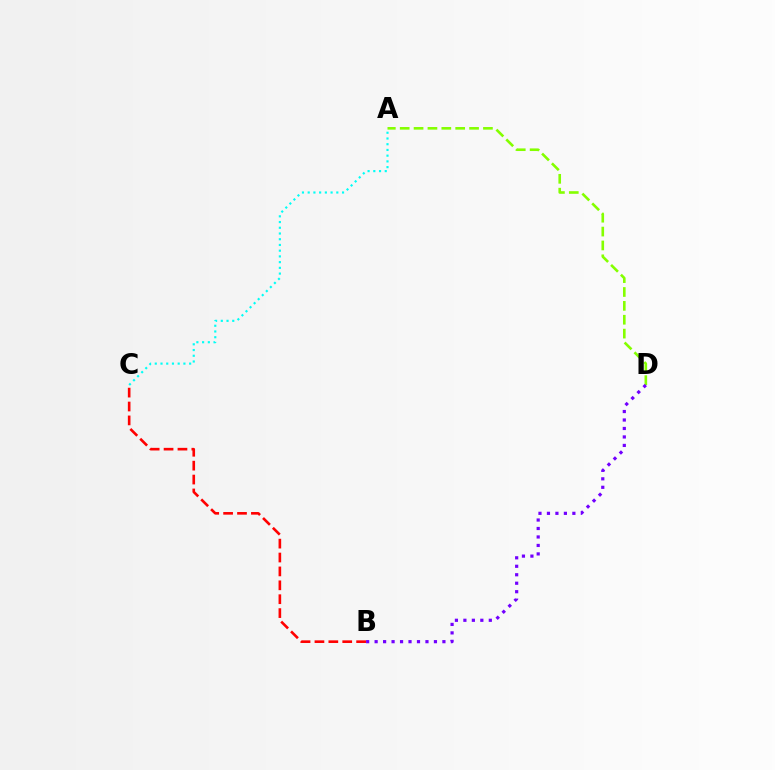{('B', 'C'): [{'color': '#ff0000', 'line_style': 'dashed', 'thickness': 1.89}], ('A', 'C'): [{'color': '#00fff6', 'line_style': 'dotted', 'thickness': 1.56}], ('A', 'D'): [{'color': '#84ff00', 'line_style': 'dashed', 'thickness': 1.88}], ('B', 'D'): [{'color': '#7200ff', 'line_style': 'dotted', 'thickness': 2.3}]}